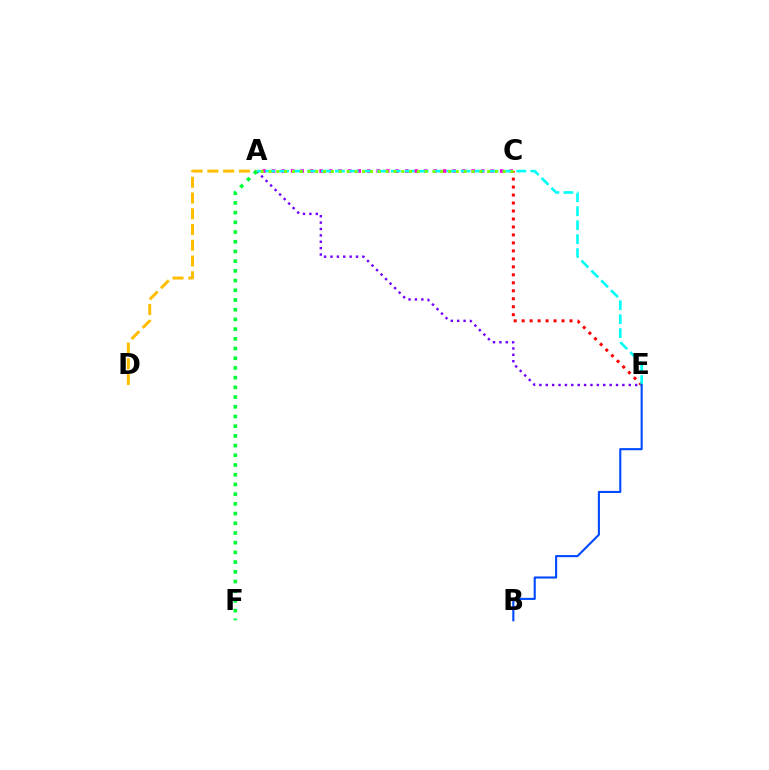{('A', 'C'): [{'color': '#ff00cf', 'line_style': 'dotted', 'thickness': 2.58}, {'color': '#84ff00', 'line_style': 'dotted', 'thickness': 2.12}], ('A', 'D'): [{'color': '#ffbd00', 'line_style': 'dashed', 'thickness': 2.14}], ('C', 'E'): [{'color': '#ff0000', 'line_style': 'dotted', 'thickness': 2.17}], ('A', 'E'): [{'color': '#7200ff', 'line_style': 'dotted', 'thickness': 1.74}, {'color': '#00fff6', 'line_style': 'dashed', 'thickness': 1.9}], ('B', 'E'): [{'color': '#004bff', 'line_style': 'solid', 'thickness': 1.52}], ('A', 'F'): [{'color': '#00ff39', 'line_style': 'dotted', 'thickness': 2.64}]}